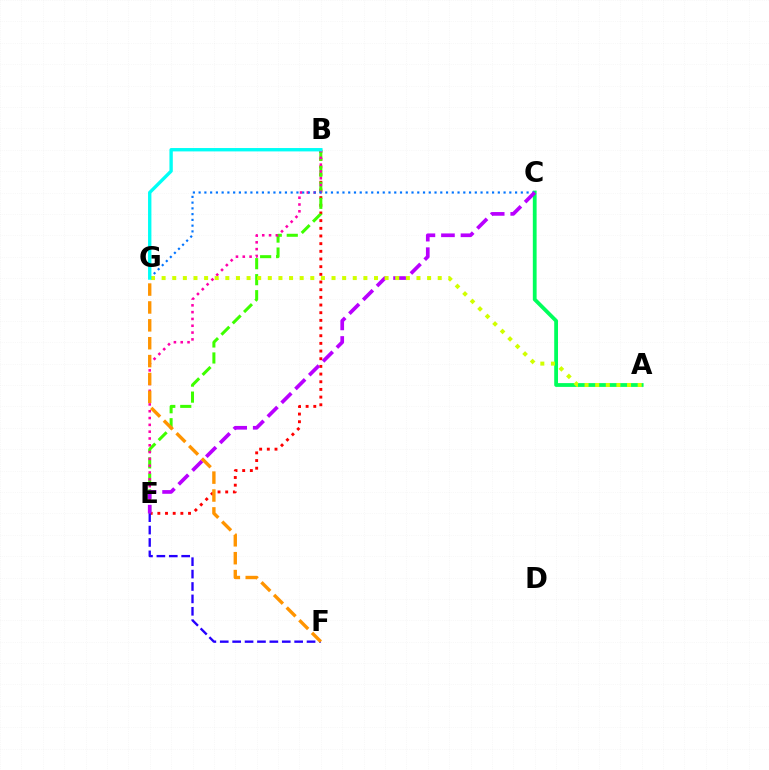{('B', 'E'): [{'color': '#ff0000', 'line_style': 'dotted', 'thickness': 2.08}, {'color': '#3dff00', 'line_style': 'dashed', 'thickness': 2.17}, {'color': '#ff00ac', 'line_style': 'dotted', 'thickness': 1.85}], ('A', 'C'): [{'color': '#00ff5c', 'line_style': 'solid', 'thickness': 2.73}], ('E', 'F'): [{'color': '#2500ff', 'line_style': 'dashed', 'thickness': 1.68}], ('C', 'G'): [{'color': '#0074ff', 'line_style': 'dotted', 'thickness': 1.56}], ('C', 'E'): [{'color': '#b900ff', 'line_style': 'dashed', 'thickness': 2.65}], ('A', 'G'): [{'color': '#d1ff00', 'line_style': 'dotted', 'thickness': 2.89}], ('B', 'G'): [{'color': '#00fff6', 'line_style': 'solid', 'thickness': 2.42}], ('F', 'G'): [{'color': '#ff9400', 'line_style': 'dashed', 'thickness': 2.43}]}